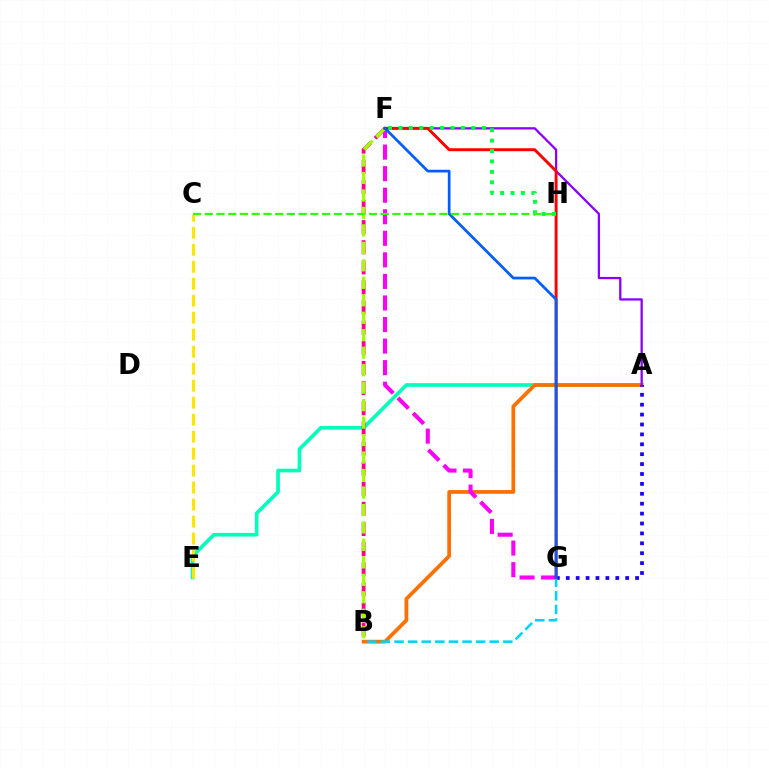{('A', 'E'): [{'color': '#00ffbb', 'line_style': 'solid', 'thickness': 2.63}], ('A', 'B'): [{'color': '#ff7000', 'line_style': 'solid', 'thickness': 2.7}], ('C', 'E'): [{'color': '#ffe600', 'line_style': 'dashed', 'thickness': 2.31}], ('B', 'F'): [{'color': '#ff0088', 'line_style': 'dashed', 'thickness': 2.73}, {'color': '#a2ff00', 'line_style': 'dashed', 'thickness': 2.37}], ('A', 'G'): [{'color': '#1900ff', 'line_style': 'dotted', 'thickness': 2.69}], ('F', 'G'): [{'color': '#fa00f9', 'line_style': 'dashed', 'thickness': 2.93}, {'color': '#ff0000', 'line_style': 'solid', 'thickness': 2.12}, {'color': '#005dff', 'line_style': 'solid', 'thickness': 1.96}], ('B', 'G'): [{'color': '#00d3ff', 'line_style': 'dashed', 'thickness': 1.85}], ('A', 'F'): [{'color': '#8a00ff', 'line_style': 'solid', 'thickness': 1.64}], ('F', 'H'): [{'color': '#00ff45', 'line_style': 'dotted', 'thickness': 2.83}], ('C', 'H'): [{'color': '#31ff00', 'line_style': 'dashed', 'thickness': 1.59}]}